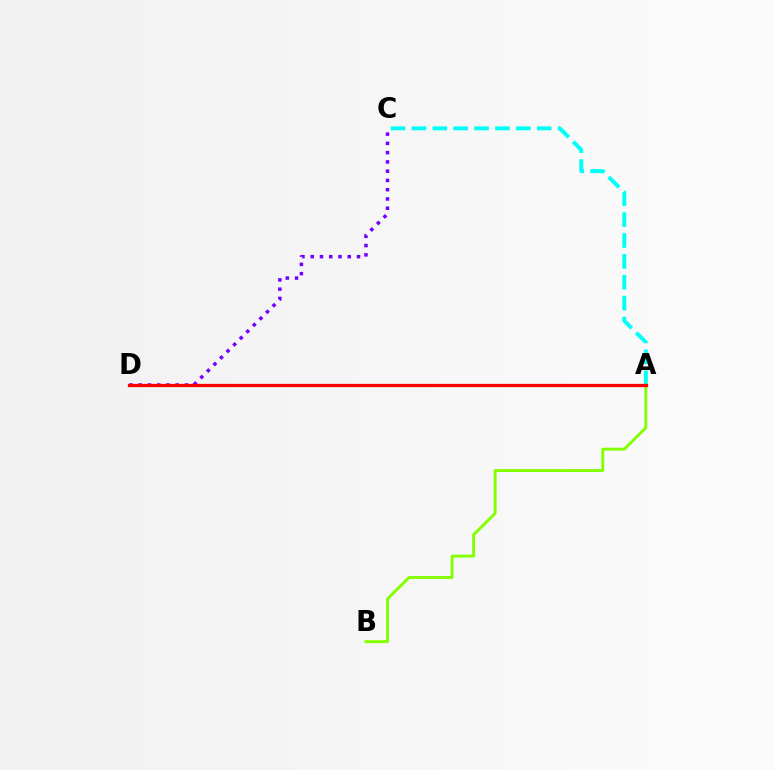{('A', 'C'): [{'color': '#00fff6', 'line_style': 'dashed', 'thickness': 2.84}], ('A', 'B'): [{'color': '#84ff00', 'line_style': 'solid', 'thickness': 2.1}], ('C', 'D'): [{'color': '#7200ff', 'line_style': 'dotted', 'thickness': 2.52}], ('A', 'D'): [{'color': '#ff0000', 'line_style': 'solid', 'thickness': 2.35}]}